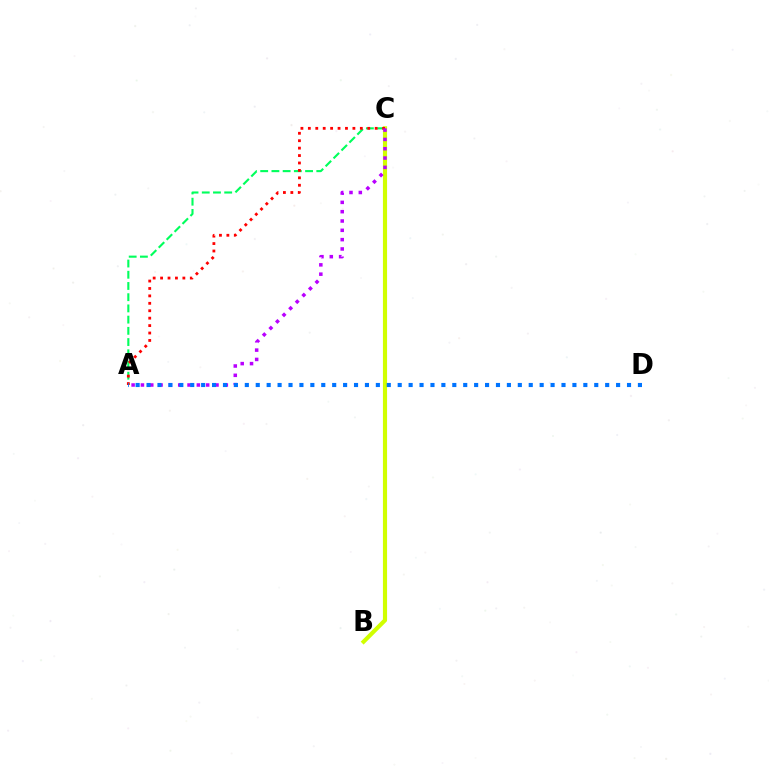{('B', 'C'): [{'color': '#d1ff00', 'line_style': 'solid', 'thickness': 2.98}], ('A', 'C'): [{'color': '#00ff5c', 'line_style': 'dashed', 'thickness': 1.52}, {'color': '#ff0000', 'line_style': 'dotted', 'thickness': 2.02}, {'color': '#b900ff', 'line_style': 'dotted', 'thickness': 2.53}], ('A', 'D'): [{'color': '#0074ff', 'line_style': 'dotted', 'thickness': 2.97}]}